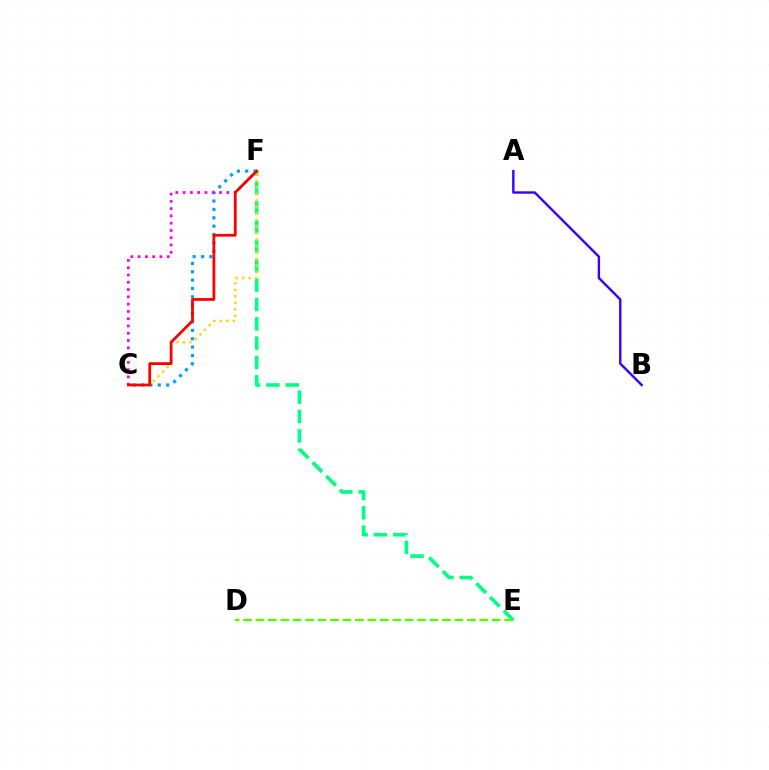{('A', 'B'): [{'color': '#3700ff', 'line_style': 'solid', 'thickness': 1.72}], ('C', 'F'): [{'color': '#009eff', 'line_style': 'dotted', 'thickness': 2.27}, {'color': '#ffd500', 'line_style': 'dotted', 'thickness': 1.77}, {'color': '#ff00ed', 'line_style': 'dotted', 'thickness': 1.98}, {'color': '#ff0000', 'line_style': 'solid', 'thickness': 1.99}], ('E', 'F'): [{'color': '#00ff86', 'line_style': 'dashed', 'thickness': 2.63}], ('D', 'E'): [{'color': '#4fff00', 'line_style': 'dashed', 'thickness': 1.69}]}